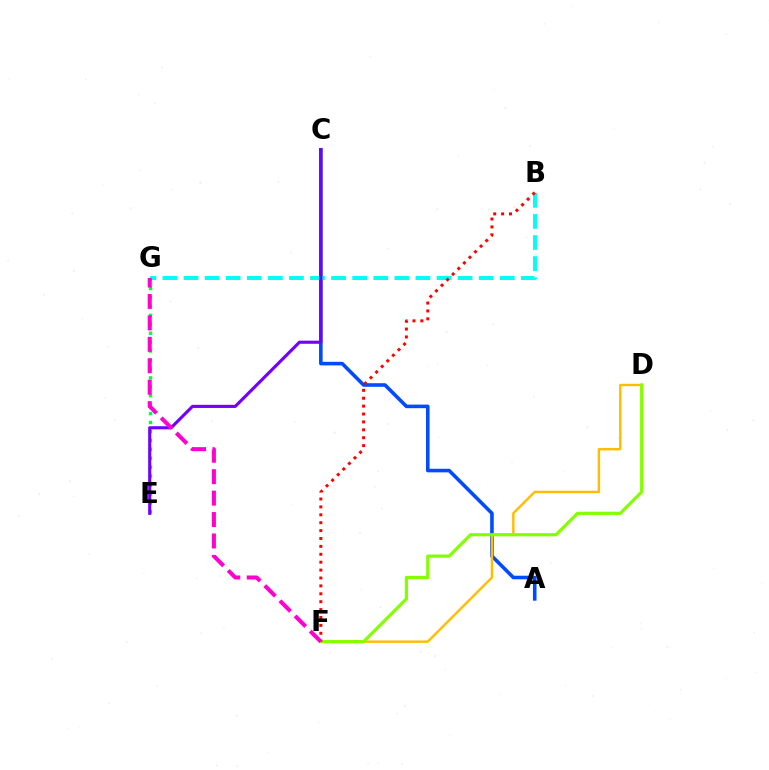{('A', 'C'): [{'color': '#004bff', 'line_style': 'solid', 'thickness': 2.58}], ('D', 'F'): [{'color': '#ffbd00', 'line_style': 'solid', 'thickness': 1.75}, {'color': '#84ff00', 'line_style': 'solid', 'thickness': 2.3}], ('B', 'G'): [{'color': '#00fff6', 'line_style': 'dashed', 'thickness': 2.86}], ('E', 'G'): [{'color': '#00ff39', 'line_style': 'dotted', 'thickness': 2.43}], ('C', 'E'): [{'color': '#7200ff', 'line_style': 'solid', 'thickness': 2.24}], ('B', 'F'): [{'color': '#ff0000', 'line_style': 'dotted', 'thickness': 2.15}], ('F', 'G'): [{'color': '#ff00cf', 'line_style': 'dashed', 'thickness': 2.91}]}